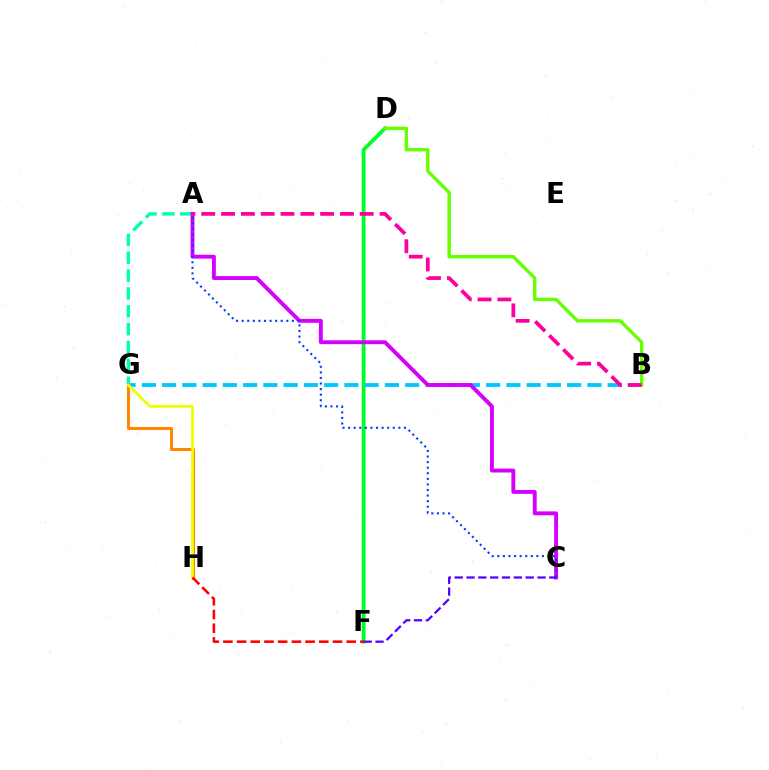{('G', 'H'): [{'color': '#ff8800', 'line_style': 'solid', 'thickness': 2.2}, {'color': '#eeff00', 'line_style': 'solid', 'thickness': 1.98}], ('D', 'F'): [{'color': '#00ff27', 'line_style': 'solid', 'thickness': 2.72}], ('A', 'G'): [{'color': '#00ffaf', 'line_style': 'dashed', 'thickness': 2.43}], ('B', 'G'): [{'color': '#00c7ff', 'line_style': 'dashed', 'thickness': 2.75}], ('B', 'D'): [{'color': '#66ff00', 'line_style': 'solid', 'thickness': 2.44}], ('A', 'C'): [{'color': '#d600ff', 'line_style': 'solid', 'thickness': 2.8}, {'color': '#003fff', 'line_style': 'dotted', 'thickness': 1.52}], ('C', 'F'): [{'color': '#4f00ff', 'line_style': 'dashed', 'thickness': 1.61}], ('F', 'H'): [{'color': '#ff0000', 'line_style': 'dashed', 'thickness': 1.86}], ('A', 'B'): [{'color': '#ff00a0', 'line_style': 'dashed', 'thickness': 2.69}]}